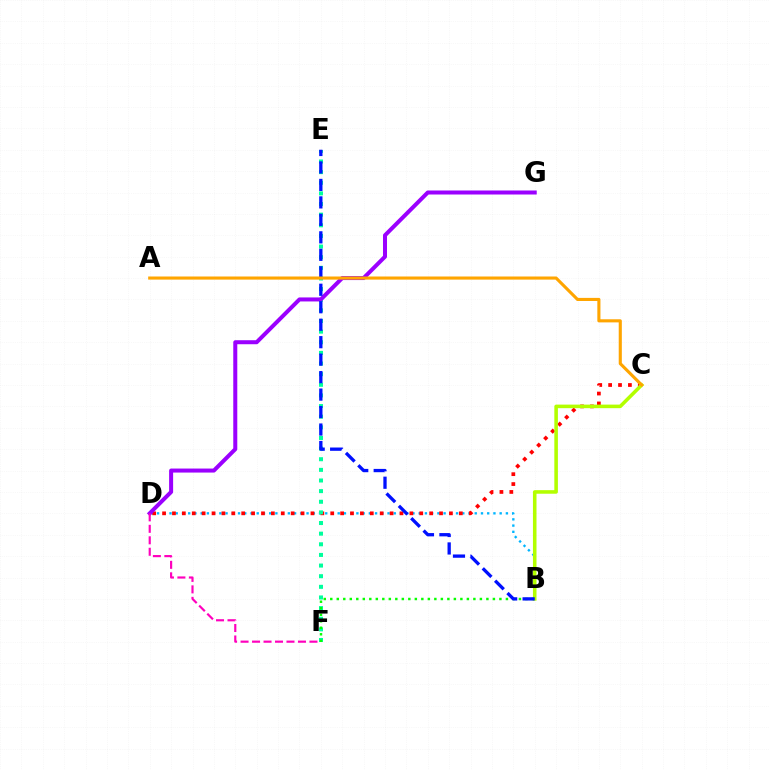{('B', 'D'): [{'color': '#00b5ff', 'line_style': 'dotted', 'thickness': 1.69}], ('C', 'D'): [{'color': '#ff0000', 'line_style': 'dotted', 'thickness': 2.69}], ('E', 'F'): [{'color': '#00ff9d', 'line_style': 'dotted', 'thickness': 2.89}], ('B', 'C'): [{'color': '#b3ff00', 'line_style': 'solid', 'thickness': 2.57}], ('D', 'G'): [{'color': '#9b00ff', 'line_style': 'solid', 'thickness': 2.89}], ('B', 'F'): [{'color': '#08ff00', 'line_style': 'dotted', 'thickness': 1.77}], ('B', 'E'): [{'color': '#0010ff', 'line_style': 'dashed', 'thickness': 2.37}], ('A', 'C'): [{'color': '#ffa500', 'line_style': 'solid', 'thickness': 2.24}], ('D', 'F'): [{'color': '#ff00bd', 'line_style': 'dashed', 'thickness': 1.56}]}